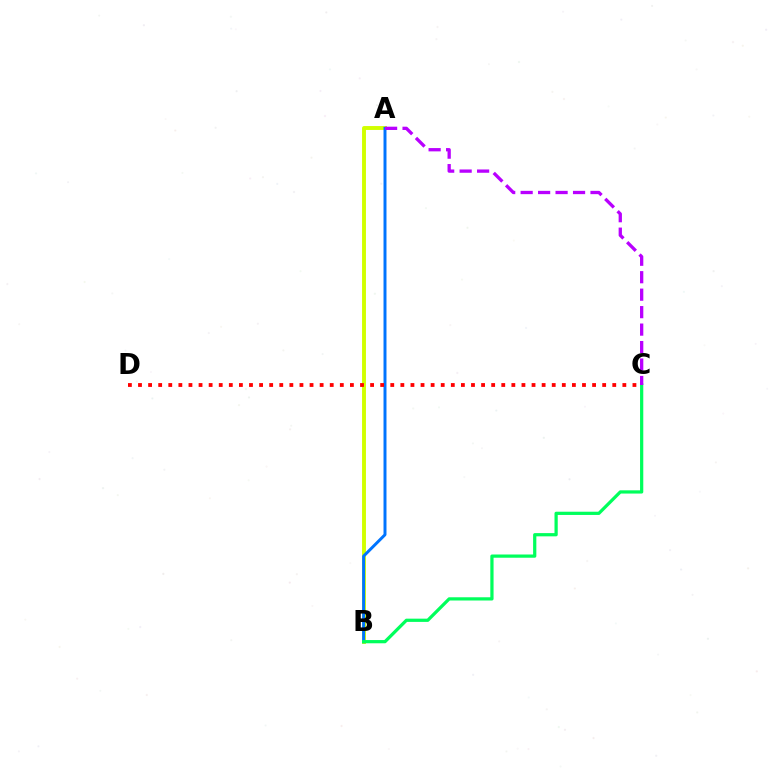{('A', 'B'): [{'color': '#d1ff00', 'line_style': 'solid', 'thickness': 2.81}, {'color': '#0074ff', 'line_style': 'solid', 'thickness': 2.14}], ('B', 'C'): [{'color': '#00ff5c', 'line_style': 'solid', 'thickness': 2.33}], ('C', 'D'): [{'color': '#ff0000', 'line_style': 'dotted', 'thickness': 2.74}], ('A', 'C'): [{'color': '#b900ff', 'line_style': 'dashed', 'thickness': 2.37}]}